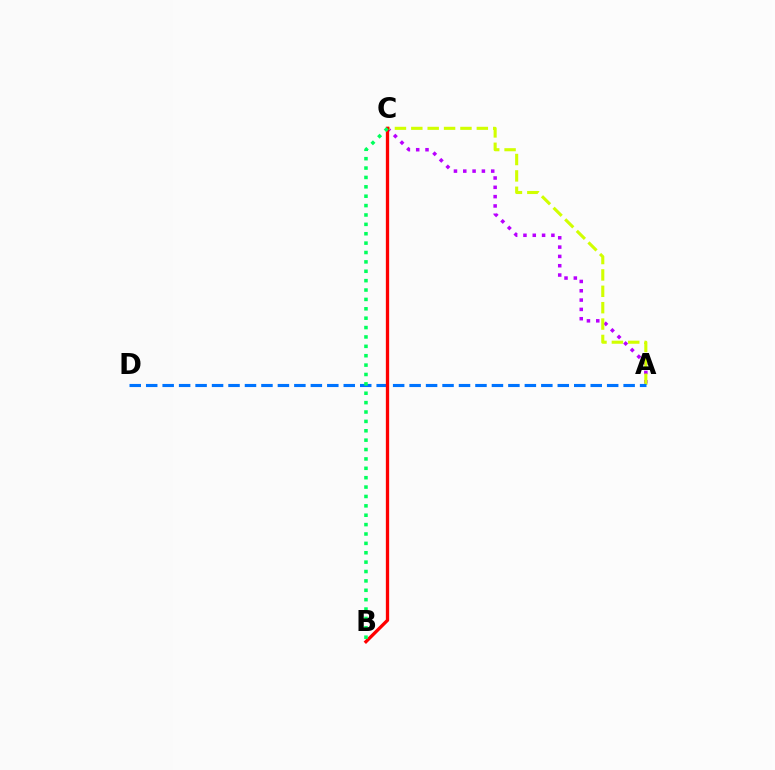{('A', 'C'): [{'color': '#b900ff', 'line_style': 'dotted', 'thickness': 2.53}, {'color': '#d1ff00', 'line_style': 'dashed', 'thickness': 2.23}], ('A', 'D'): [{'color': '#0074ff', 'line_style': 'dashed', 'thickness': 2.24}], ('B', 'C'): [{'color': '#ff0000', 'line_style': 'solid', 'thickness': 2.37}, {'color': '#00ff5c', 'line_style': 'dotted', 'thickness': 2.55}]}